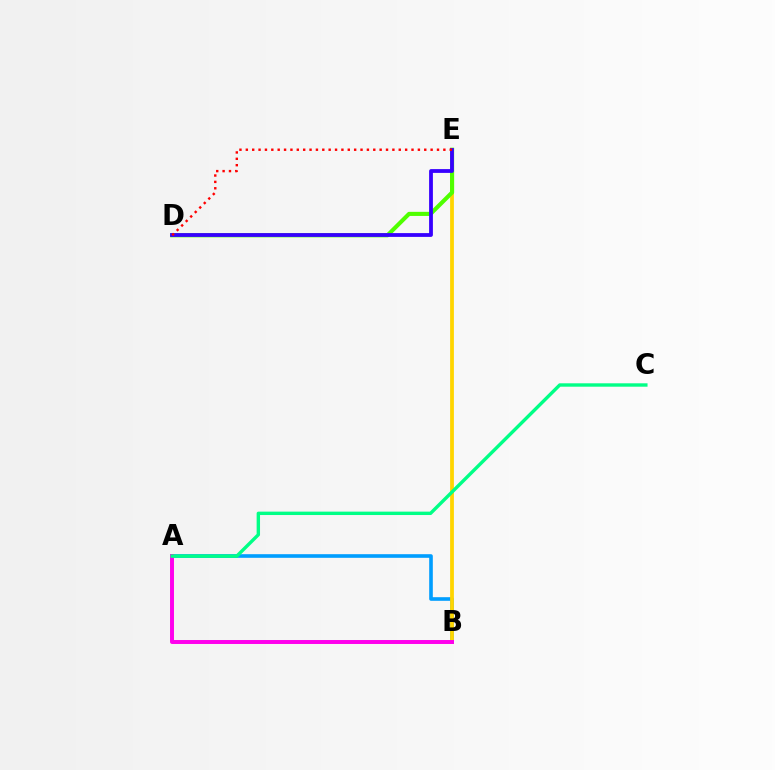{('A', 'B'): [{'color': '#009eff', 'line_style': 'solid', 'thickness': 2.61}, {'color': '#ff00ed', 'line_style': 'solid', 'thickness': 2.84}], ('B', 'E'): [{'color': '#ffd500', 'line_style': 'solid', 'thickness': 2.72}], ('A', 'C'): [{'color': '#00ff86', 'line_style': 'solid', 'thickness': 2.44}], ('D', 'E'): [{'color': '#4fff00', 'line_style': 'solid', 'thickness': 2.96}, {'color': '#3700ff', 'line_style': 'solid', 'thickness': 2.73}, {'color': '#ff0000', 'line_style': 'dotted', 'thickness': 1.73}]}